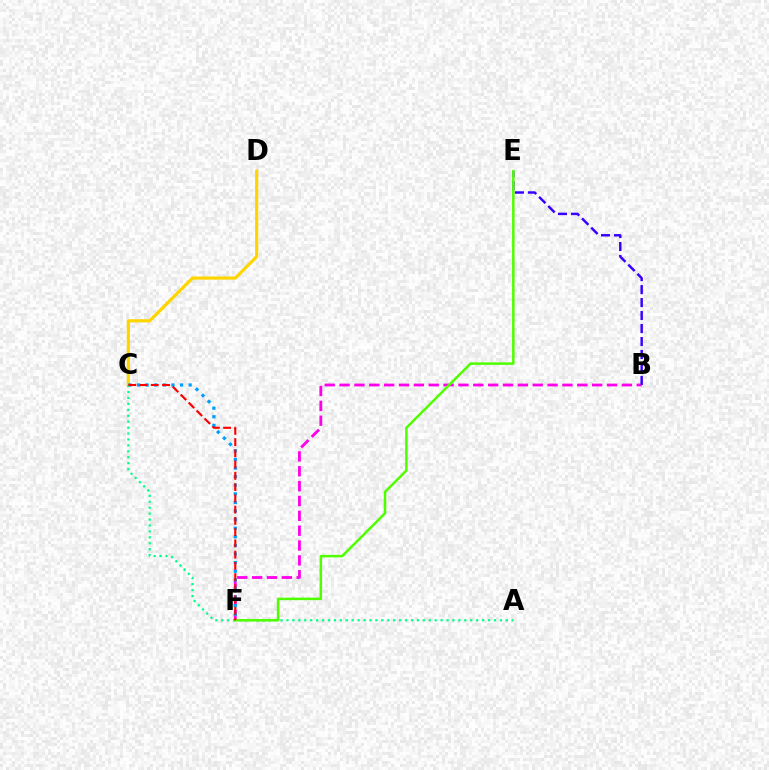{('C', 'D'): [{'color': '#ffd500', 'line_style': 'solid', 'thickness': 2.29}], ('B', 'F'): [{'color': '#ff00ed', 'line_style': 'dashed', 'thickness': 2.02}], ('C', 'F'): [{'color': '#009eff', 'line_style': 'dotted', 'thickness': 2.34}, {'color': '#ff0000', 'line_style': 'dashed', 'thickness': 1.53}], ('B', 'E'): [{'color': '#3700ff', 'line_style': 'dashed', 'thickness': 1.76}], ('A', 'C'): [{'color': '#00ff86', 'line_style': 'dotted', 'thickness': 1.61}], ('E', 'F'): [{'color': '#4fff00', 'line_style': 'solid', 'thickness': 1.8}]}